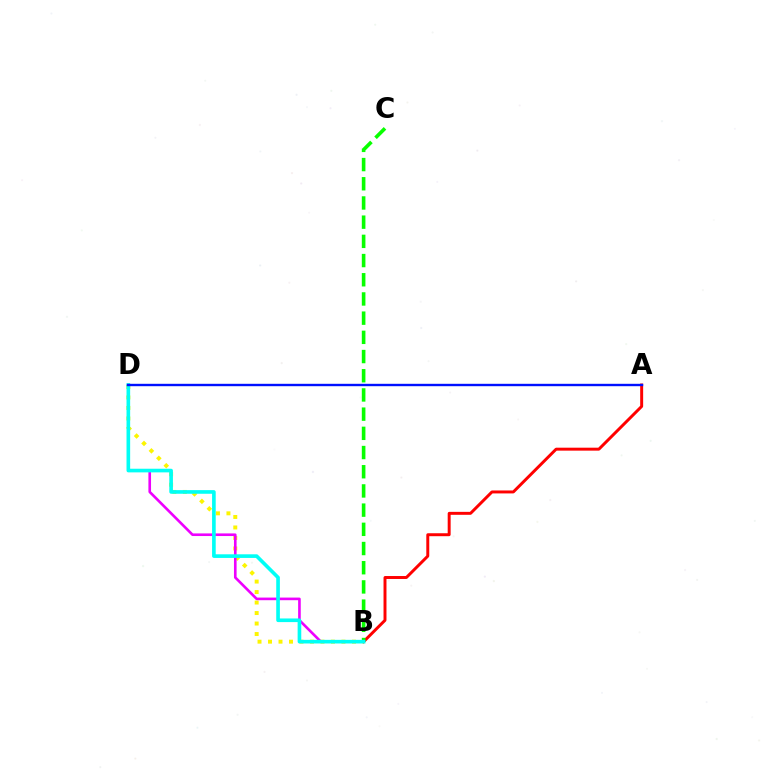{('A', 'B'): [{'color': '#ff0000', 'line_style': 'solid', 'thickness': 2.13}], ('B', 'D'): [{'color': '#fcf500', 'line_style': 'dotted', 'thickness': 2.85}, {'color': '#ee00ff', 'line_style': 'solid', 'thickness': 1.89}, {'color': '#00fff6', 'line_style': 'solid', 'thickness': 2.62}], ('B', 'C'): [{'color': '#08ff00', 'line_style': 'dashed', 'thickness': 2.61}], ('A', 'D'): [{'color': '#0010ff', 'line_style': 'solid', 'thickness': 1.72}]}